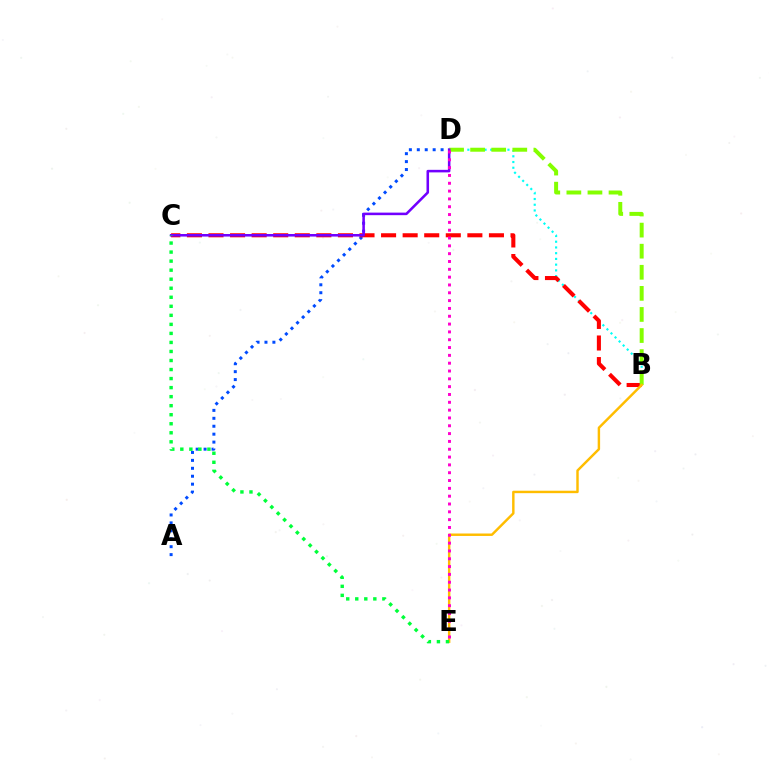{('A', 'D'): [{'color': '#004bff', 'line_style': 'dotted', 'thickness': 2.15}], ('B', 'D'): [{'color': '#00fff6', 'line_style': 'dotted', 'thickness': 1.56}, {'color': '#84ff00', 'line_style': 'dashed', 'thickness': 2.86}], ('B', 'C'): [{'color': '#ff0000', 'line_style': 'dashed', 'thickness': 2.93}], ('C', 'D'): [{'color': '#7200ff', 'line_style': 'solid', 'thickness': 1.84}], ('B', 'E'): [{'color': '#ffbd00', 'line_style': 'solid', 'thickness': 1.76}], ('D', 'E'): [{'color': '#ff00cf', 'line_style': 'dotted', 'thickness': 2.13}], ('C', 'E'): [{'color': '#00ff39', 'line_style': 'dotted', 'thickness': 2.45}]}